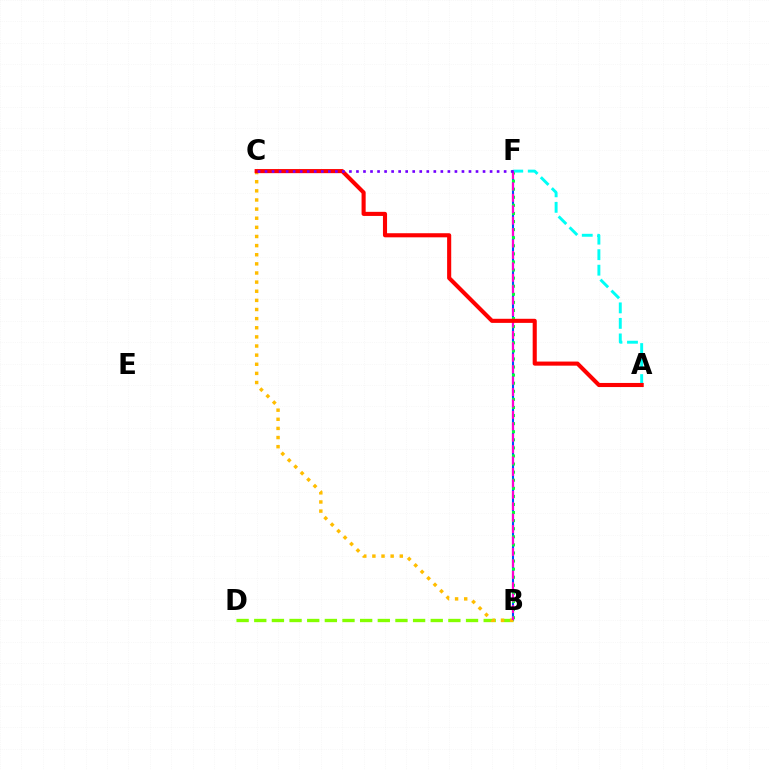{('B', 'F'): [{'color': '#004bff', 'line_style': 'solid', 'thickness': 1.52}, {'color': '#00ff39', 'line_style': 'dotted', 'thickness': 2.2}, {'color': '#ff00cf', 'line_style': 'dashed', 'thickness': 1.55}], ('B', 'D'): [{'color': '#84ff00', 'line_style': 'dashed', 'thickness': 2.4}], ('B', 'C'): [{'color': '#ffbd00', 'line_style': 'dotted', 'thickness': 2.48}], ('A', 'F'): [{'color': '#00fff6', 'line_style': 'dashed', 'thickness': 2.11}], ('A', 'C'): [{'color': '#ff0000', 'line_style': 'solid', 'thickness': 2.95}], ('C', 'F'): [{'color': '#7200ff', 'line_style': 'dotted', 'thickness': 1.91}]}